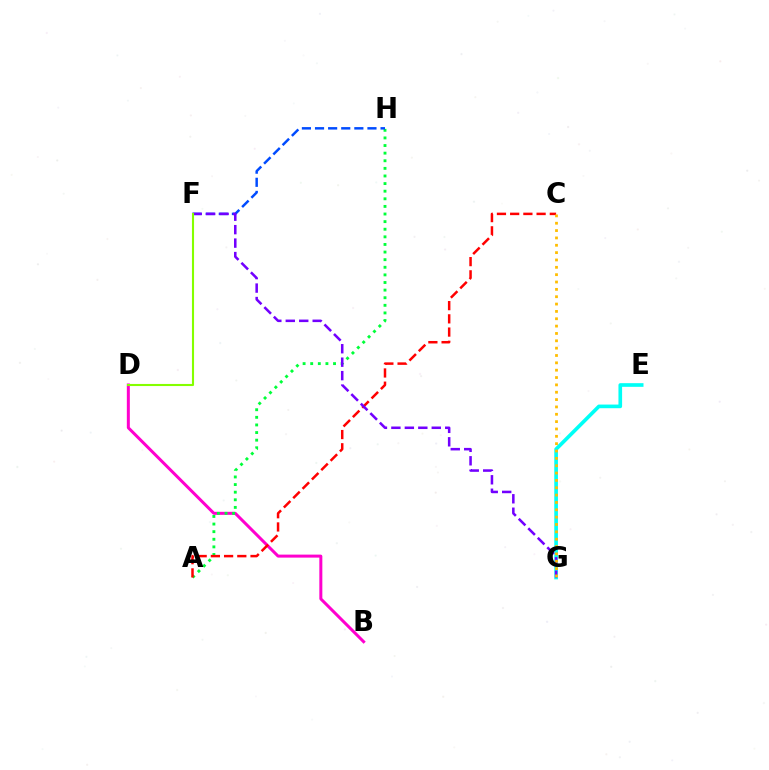{('E', 'G'): [{'color': '#00fff6', 'line_style': 'solid', 'thickness': 2.63}], ('B', 'D'): [{'color': '#ff00cf', 'line_style': 'solid', 'thickness': 2.16}], ('A', 'H'): [{'color': '#00ff39', 'line_style': 'dotted', 'thickness': 2.07}], ('F', 'H'): [{'color': '#004bff', 'line_style': 'dashed', 'thickness': 1.78}], ('A', 'C'): [{'color': '#ff0000', 'line_style': 'dashed', 'thickness': 1.8}], ('F', 'G'): [{'color': '#7200ff', 'line_style': 'dashed', 'thickness': 1.83}], ('D', 'F'): [{'color': '#84ff00', 'line_style': 'solid', 'thickness': 1.51}], ('C', 'G'): [{'color': '#ffbd00', 'line_style': 'dotted', 'thickness': 2.0}]}